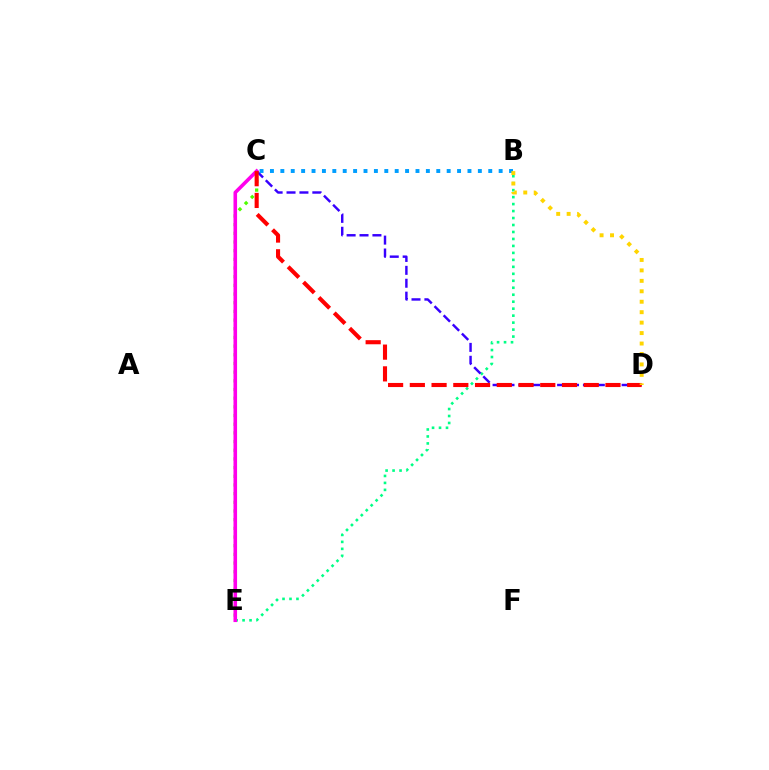{('C', 'E'): [{'color': '#4fff00', 'line_style': 'dotted', 'thickness': 2.36}, {'color': '#ff00ed', 'line_style': 'solid', 'thickness': 2.58}], ('B', 'E'): [{'color': '#00ff86', 'line_style': 'dotted', 'thickness': 1.89}], ('C', 'D'): [{'color': '#3700ff', 'line_style': 'dashed', 'thickness': 1.75}, {'color': '#ff0000', 'line_style': 'dashed', 'thickness': 2.95}], ('B', 'C'): [{'color': '#009eff', 'line_style': 'dotted', 'thickness': 2.82}], ('B', 'D'): [{'color': '#ffd500', 'line_style': 'dotted', 'thickness': 2.84}]}